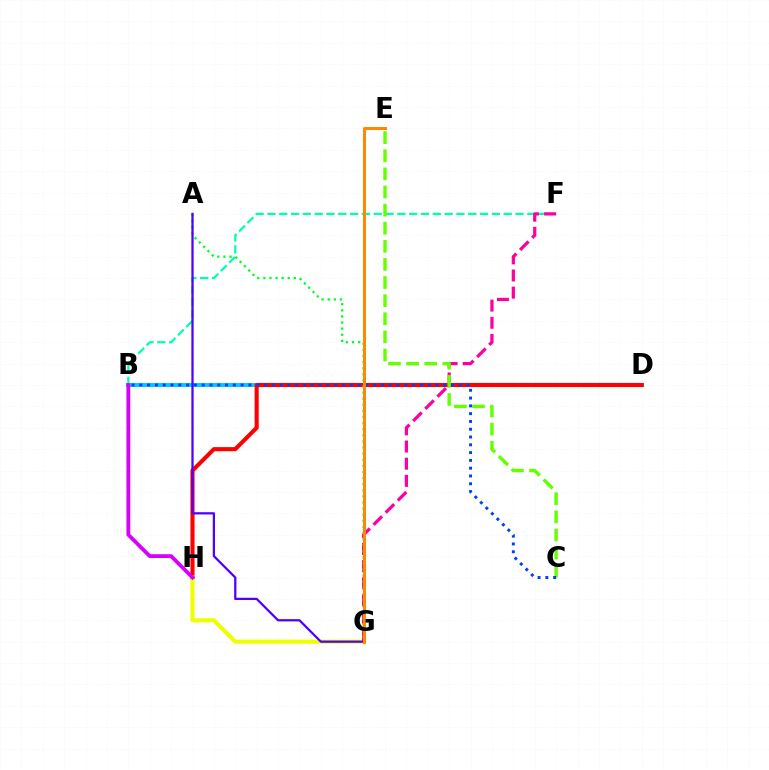{('B', 'D'): [{'color': '#00c7ff', 'line_style': 'solid', 'thickness': 2.83}], ('D', 'H'): [{'color': '#ff0000', 'line_style': 'solid', 'thickness': 2.95}], ('B', 'F'): [{'color': '#00ffaf', 'line_style': 'dashed', 'thickness': 1.61}], ('G', 'H'): [{'color': '#eeff00', 'line_style': 'solid', 'thickness': 2.96}], ('B', 'H'): [{'color': '#d600ff', 'line_style': 'solid', 'thickness': 2.74}], ('F', 'G'): [{'color': '#ff00a0', 'line_style': 'dashed', 'thickness': 2.33}], ('C', 'E'): [{'color': '#66ff00', 'line_style': 'dashed', 'thickness': 2.46}], ('A', 'G'): [{'color': '#00ff27', 'line_style': 'dotted', 'thickness': 1.66}, {'color': '#4f00ff', 'line_style': 'solid', 'thickness': 1.63}], ('B', 'C'): [{'color': '#003fff', 'line_style': 'dotted', 'thickness': 2.12}], ('E', 'G'): [{'color': '#ff8800', 'line_style': 'solid', 'thickness': 2.18}]}